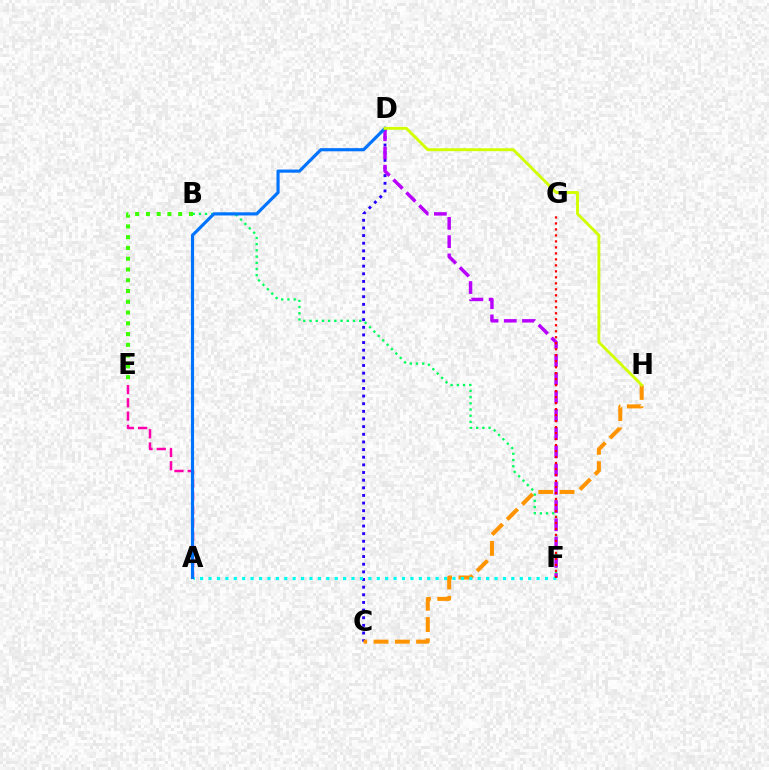{('C', 'D'): [{'color': '#2500ff', 'line_style': 'dotted', 'thickness': 2.08}], ('A', 'E'): [{'color': '#ff00ac', 'line_style': 'dashed', 'thickness': 1.8}], ('B', 'F'): [{'color': '#00ff5c', 'line_style': 'dotted', 'thickness': 1.69}], ('D', 'F'): [{'color': '#b900ff', 'line_style': 'dashed', 'thickness': 2.48}], ('B', 'E'): [{'color': '#3dff00', 'line_style': 'dotted', 'thickness': 2.93}], ('C', 'H'): [{'color': '#ff9400', 'line_style': 'dashed', 'thickness': 2.89}], ('A', 'F'): [{'color': '#00fff6', 'line_style': 'dotted', 'thickness': 2.29}], ('F', 'G'): [{'color': '#ff0000', 'line_style': 'dotted', 'thickness': 1.63}], ('A', 'D'): [{'color': '#0074ff', 'line_style': 'solid', 'thickness': 2.27}], ('D', 'H'): [{'color': '#d1ff00', 'line_style': 'solid', 'thickness': 2.08}]}